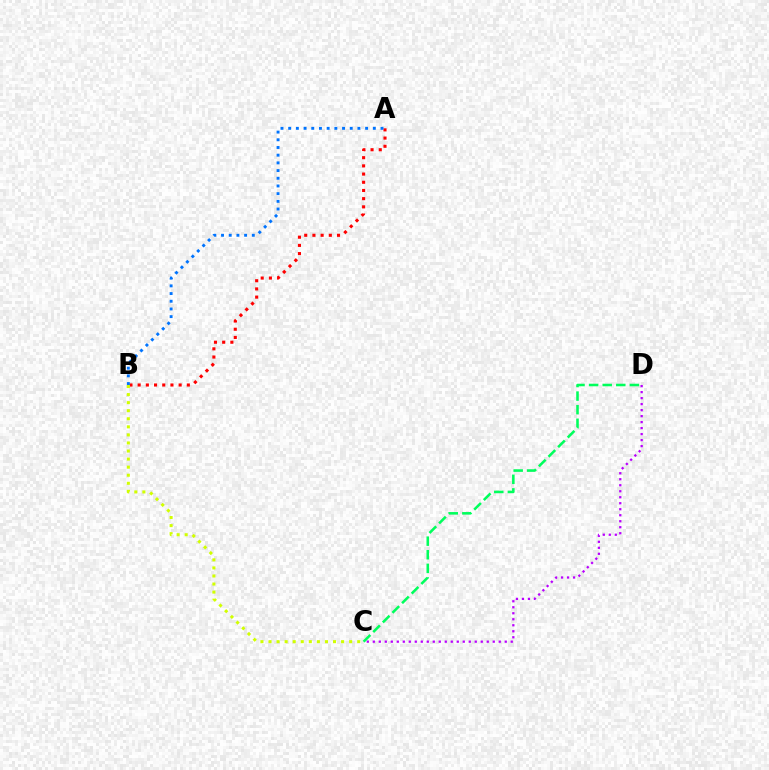{('C', 'D'): [{'color': '#b900ff', 'line_style': 'dotted', 'thickness': 1.63}, {'color': '#00ff5c', 'line_style': 'dashed', 'thickness': 1.85}], ('A', 'B'): [{'color': '#ff0000', 'line_style': 'dotted', 'thickness': 2.23}, {'color': '#0074ff', 'line_style': 'dotted', 'thickness': 2.09}], ('B', 'C'): [{'color': '#d1ff00', 'line_style': 'dotted', 'thickness': 2.19}]}